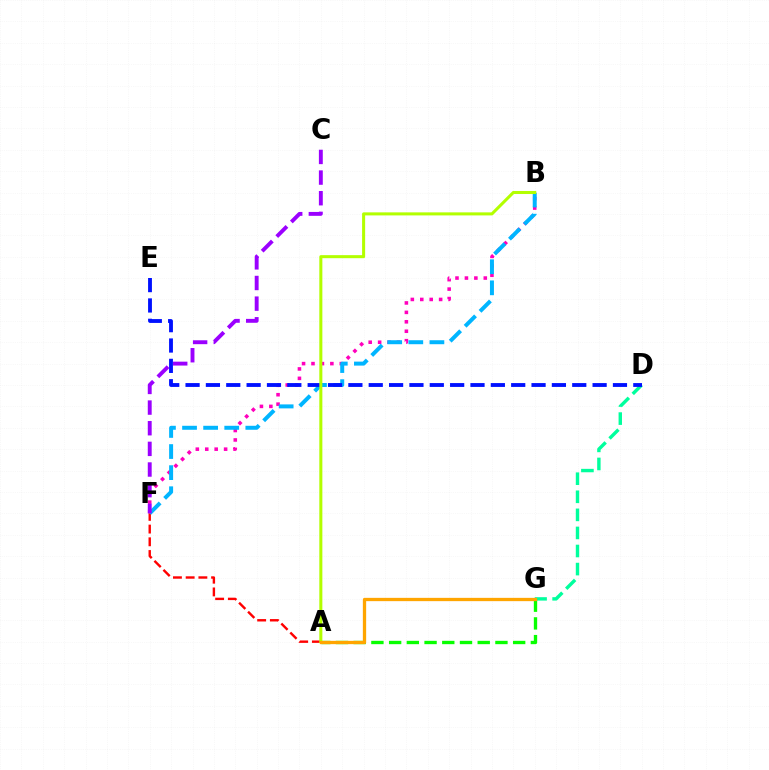{('B', 'F'): [{'color': '#ff00bd', 'line_style': 'dotted', 'thickness': 2.56}, {'color': '#00b5ff', 'line_style': 'dashed', 'thickness': 2.87}], ('A', 'F'): [{'color': '#ff0000', 'line_style': 'dashed', 'thickness': 1.73}], ('D', 'G'): [{'color': '#00ff9d', 'line_style': 'dashed', 'thickness': 2.46}], ('A', 'G'): [{'color': '#08ff00', 'line_style': 'dashed', 'thickness': 2.41}, {'color': '#ffa500', 'line_style': 'solid', 'thickness': 2.37}], ('D', 'E'): [{'color': '#0010ff', 'line_style': 'dashed', 'thickness': 2.76}], ('A', 'B'): [{'color': '#b3ff00', 'line_style': 'solid', 'thickness': 2.19}], ('C', 'F'): [{'color': '#9b00ff', 'line_style': 'dashed', 'thickness': 2.8}]}